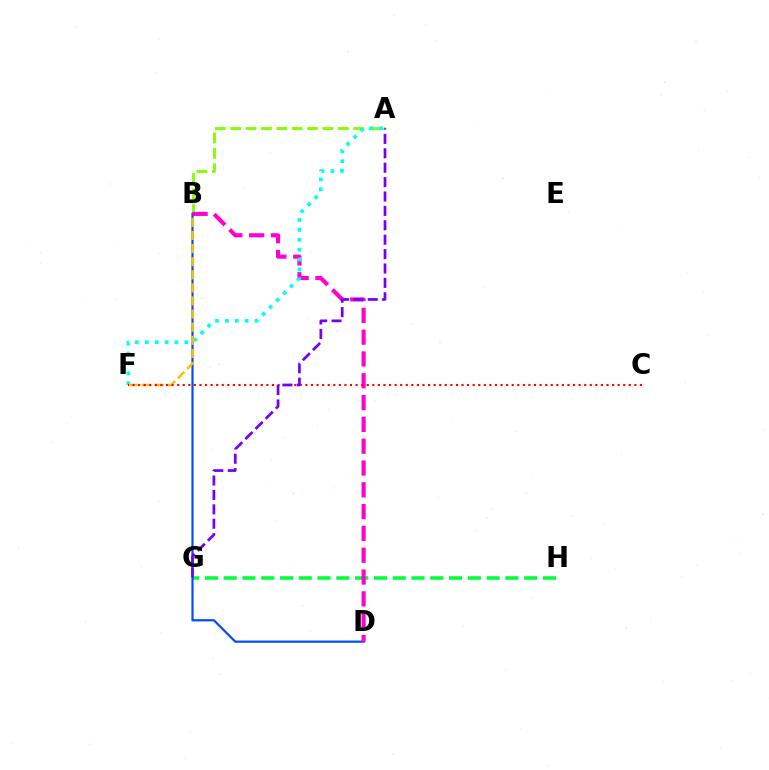{('G', 'H'): [{'color': '#00ff39', 'line_style': 'dashed', 'thickness': 2.55}], ('A', 'B'): [{'color': '#84ff00', 'line_style': 'dashed', 'thickness': 2.09}], ('B', 'D'): [{'color': '#004bff', 'line_style': 'solid', 'thickness': 1.59}, {'color': '#ff00cf', 'line_style': 'dashed', 'thickness': 2.96}], ('A', 'F'): [{'color': '#00fff6', 'line_style': 'dotted', 'thickness': 2.69}], ('B', 'F'): [{'color': '#ffbd00', 'line_style': 'dashed', 'thickness': 1.78}], ('C', 'F'): [{'color': '#ff0000', 'line_style': 'dotted', 'thickness': 1.51}], ('A', 'G'): [{'color': '#7200ff', 'line_style': 'dashed', 'thickness': 1.96}]}